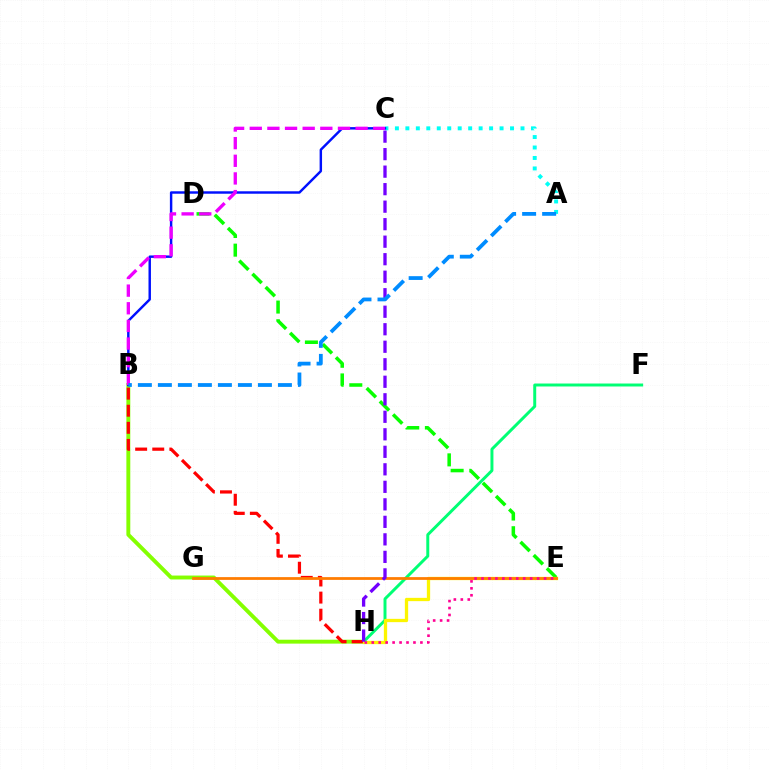{('B', 'H'): [{'color': '#84ff00', 'line_style': 'solid', 'thickness': 2.81}, {'color': '#ff0000', 'line_style': 'dashed', 'thickness': 2.32}], ('F', 'H'): [{'color': '#00ff74', 'line_style': 'solid', 'thickness': 2.13}], ('A', 'C'): [{'color': '#00fff6', 'line_style': 'dotted', 'thickness': 2.84}], ('D', 'E'): [{'color': '#08ff00', 'line_style': 'dashed', 'thickness': 2.54}], ('E', 'H'): [{'color': '#fcf500', 'line_style': 'solid', 'thickness': 2.37}, {'color': '#ff0094', 'line_style': 'dotted', 'thickness': 1.89}], ('E', 'G'): [{'color': '#ff7c00', 'line_style': 'solid', 'thickness': 1.99}], ('B', 'C'): [{'color': '#0010ff', 'line_style': 'solid', 'thickness': 1.76}, {'color': '#ee00ff', 'line_style': 'dashed', 'thickness': 2.4}], ('C', 'H'): [{'color': '#7200ff', 'line_style': 'dashed', 'thickness': 2.38}], ('A', 'B'): [{'color': '#008cff', 'line_style': 'dashed', 'thickness': 2.72}]}